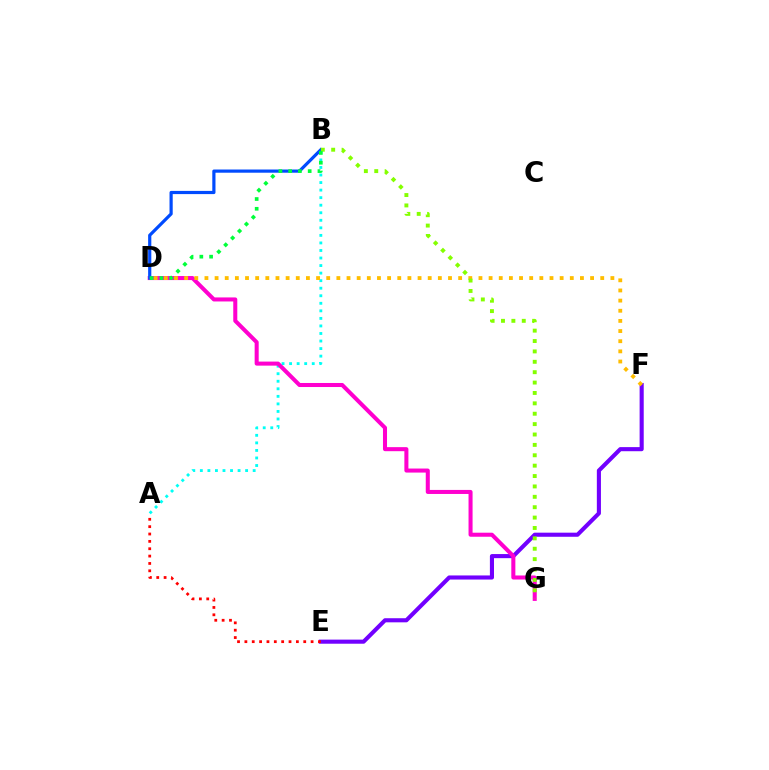{('E', 'F'): [{'color': '#7200ff', 'line_style': 'solid', 'thickness': 2.95}], ('A', 'B'): [{'color': '#00fff6', 'line_style': 'dotted', 'thickness': 2.05}], ('D', 'G'): [{'color': '#ff00cf', 'line_style': 'solid', 'thickness': 2.91}], ('B', 'D'): [{'color': '#004bff', 'line_style': 'solid', 'thickness': 2.3}, {'color': '#00ff39', 'line_style': 'dotted', 'thickness': 2.65}], ('D', 'F'): [{'color': '#ffbd00', 'line_style': 'dotted', 'thickness': 2.76}], ('B', 'G'): [{'color': '#84ff00', 'line_style': 'dotted', 'thickness': 2.82}], ('A', 'E'): [{'color': '#ff0000', 'line_style': 'dotted', 'thickness': 2.0}]}